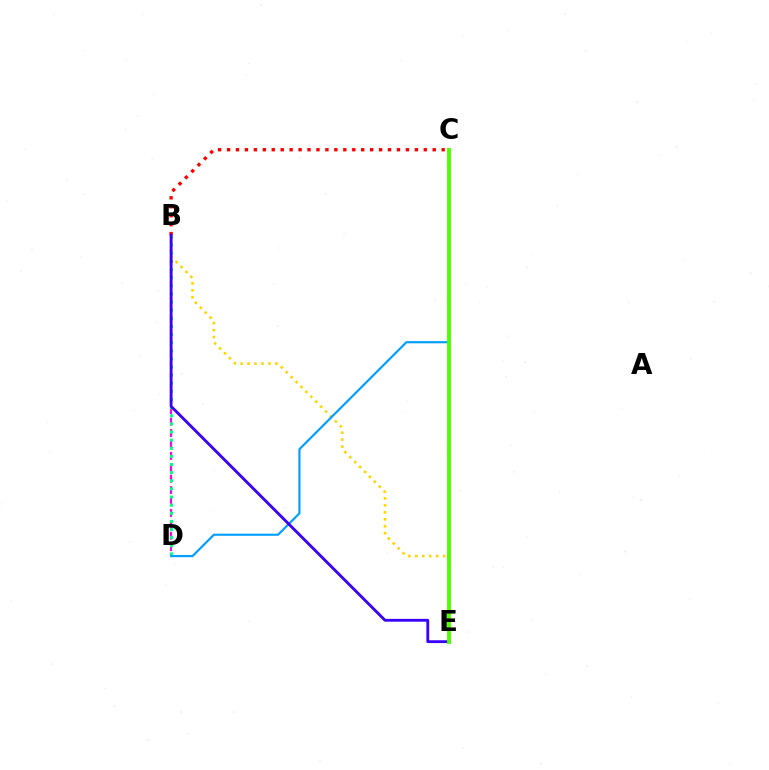{('B', 'C'): [{'color': '#ff0000', 'line_style': 'dotted', 'thickness': 2.43}], ('B', 'D'): [{'color': '#ff00ed', 'line_style': 'dashed', 'thickness': 1.55}, {'color': '#00ff86', 'line_style': 'dotted', 'thickness': 2.21}], ('B', 'E'): [{'color': '#ffd500', 'line_style': 'dotted', 'thickness': 1.89}, {'color': '#3700ff', 'line_style': 'solid', 'thickness': 2.03}], ('C', 'D'): [{'color': '#009eff', 'line_style': 'solid', 'thickness': 1.53}], ('C', 'E'): [{'color': '#4fff00', 'line_style': 'solid', 'thickness': 2.78}]}